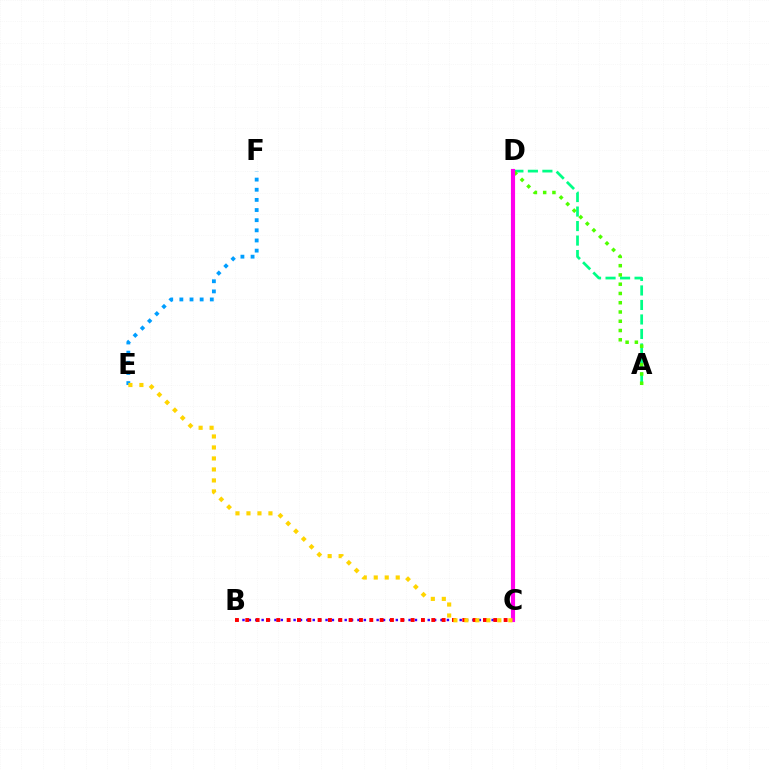{('A', 'D'): [{'color': '#00ff86', 'line_style': 'dashed', 'thickness': 1.97}, {'color': '#4fff00', 'line_style': 'dotted', 'thickness': 2.52}], ('B', 'C'): [{'color': '#3700ff', 'line_style': 'dotted', 'thickness': 1.74}, {'color': '#ff0000', 'line_style': 'dotted', 'thickness': 2.81}], ('E', 'F'): [{'color': '#009eff', 'line_style': 'dotted', 'thickness': 2.76}], ('C', 'D'): [{'color': '#ff00ed', 'line_style': 'solid', 'thickness': 2.98}], ('C', 'E'): [{'color': '#ffd500', 'line_style': 'dotted', 'thickness': 2.99}]}